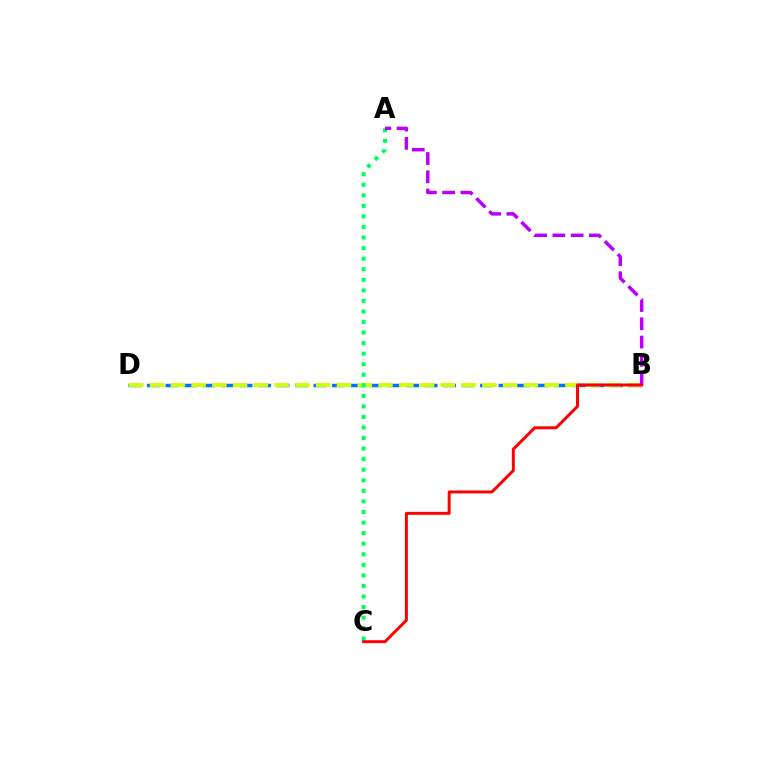{('B', 'D'): [{'color': '#0074ff', 'line_style': 'dashed', 'thickness': 2.51}, {'color': '#d1ff00', 'line_style': 'dashed', 'thickness': 2.82}], ('A', 'C'): [{'color': '#00ff5c', 'line_style': 'dotted', 'thickness': 2.87}], ('A', 'B'): [{'color': '#b900ff', 'line_style': 'dashed', 'thickness': 2.48}], ('B', 'C'): [{'color': '#ff0000', 'line_style': 'solid', 'thickness': 2.13}]}